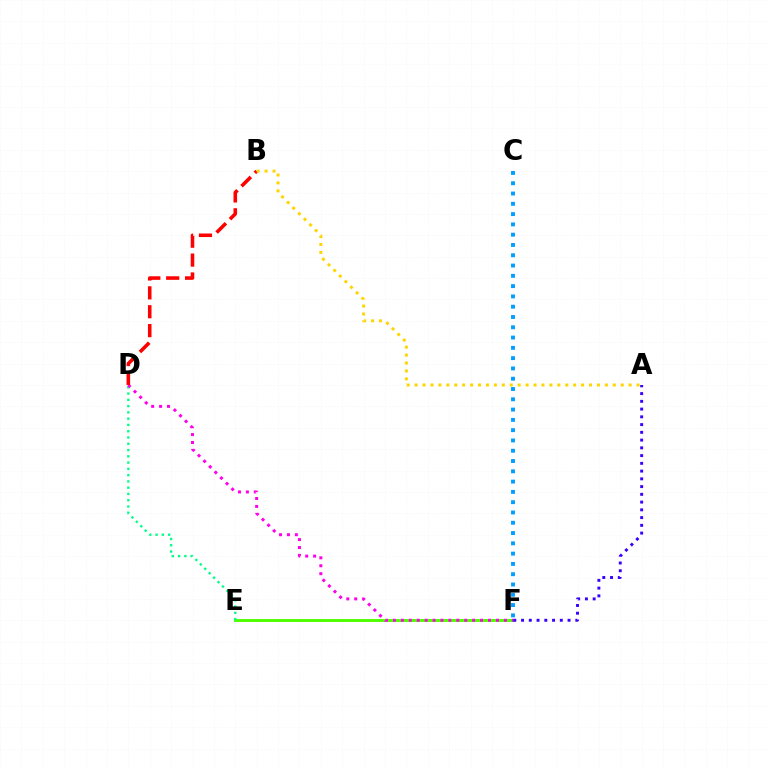{('E', 'F'): [{'color': '#4fff00', 'line_style': 'solid', 'thickness': 2.09}], ('D', 'E'): [{'color': '#00ff86', 'line_style': 'dotted', 'thickness': 1.7}], ('C', 'F'): [{'color': '#009eff', 'line_style': 'dotted', 'thickness': 2.8}], ('D', 'F'): [{'color': '#ff00ed', 'line_style': 'dotted', 'thickness': 2.15}], ('B', 'D'): [{'color': '#ff0000', 'line_style': 'dashed', 'thickness': 2.57}], ('A', 'F'): [{'color': '#3700ff', 'line_style': 'dotted', 'thickness': 2.11}], ('A', 'B'): [{'color': '#ffd500', 'line_style': 'dotted', 'thickness': 2.15}]}